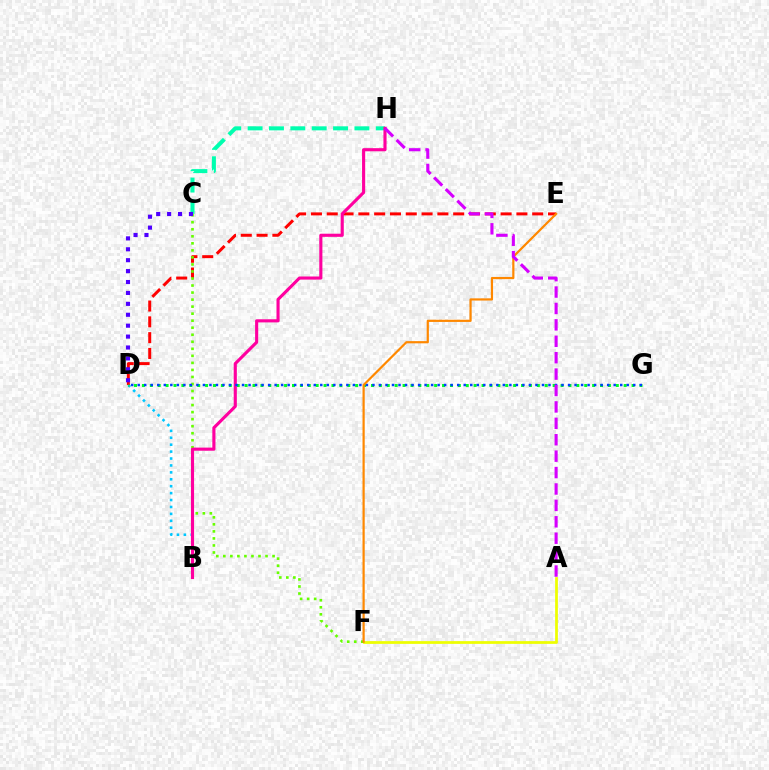{('C', 'H'): [{'color': '#00ffaf', 'line_style': 'dashed', 'thickness': 2.9}], ('B', 'D'): [{'color': '#00c7ff', 'line_style': 'dotted', 'thickness': 1.88}], ('A', 'F'): [{'color': '#eeff00', 'line_style': 'solid', 'thickness': 1.98}], ('D', 'E'): [{'color': '#ff0000', 'line_style': 'dashed', 'thickness': 2.15}], ('D', 'G'): [{'color': '#00ff27', 'line_style': 'dotted', 'thickness': 2.15}, {'color': '#003fff', 'line_style': 'dotted', 'thickness': 1.77}], ('C', 'F'): [{'color': '#66ff00', 'line_style': 'dotted', 'thickness': 1.91}], ('B', 'H'): [{'color': '#ff00a0', 'line_style': 'solid', 'thickness': 2.25}], ('E', 'F'): [{'color': '#ff8800', 'line_style': 'solid', 'thickness': 1.59}], ('C', 'D'): [{'color': '#4f00ff', 'line_style': 'dotted', 'thickness': 2.97}], ('A', 'H'): [{'color': '#d600ff', 'line_style': 'dashed', 'thickness': 2.23}]}